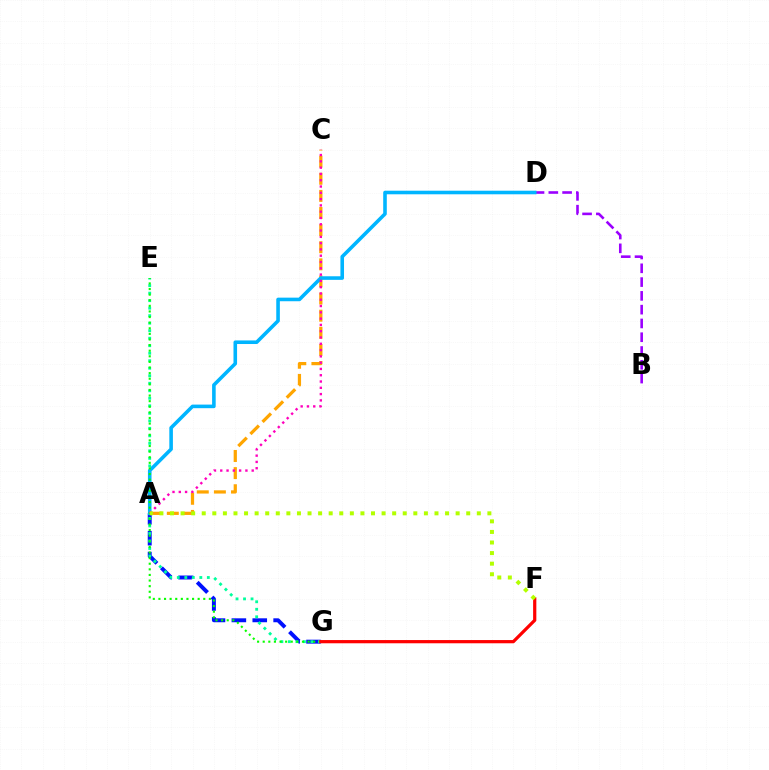{('A', 'G'): [{'color': '#0010ff', 'line_style': 'dashed', 'thickness': 2.84}], ('B', 'D'): [{'color': '#9b00ff', 'line_style': 'dashed', 'thickness': 1.87}], ('E', 'G'): [{'color': '#00ff9d', 'line_style': 'dotted', 'thickness': 2.04}, {'color': '#08ff00', 'line_style': 'dotted', 'thickness': 1.52}], ('A', 'C'): [{'color': '#ffa500', 'line_style': 'dashed', 'thickness': 2.33}, {'color': '#ff00bd', 'line_style': 'dotted', 'thickness': 1.71}], ('A', 'D'): [{'color': '#00b5ff', 'line_style': 'solid', 'thickness': 2.58}], ('F', 'G'): [{'color': '#ff0000', 'line_style': 'solid', 'thickness': 2.32}], ('A', 'F'): [{'color': '#b3ff00', 'line_style': 'dotted', 'thickness': 2.87}]}